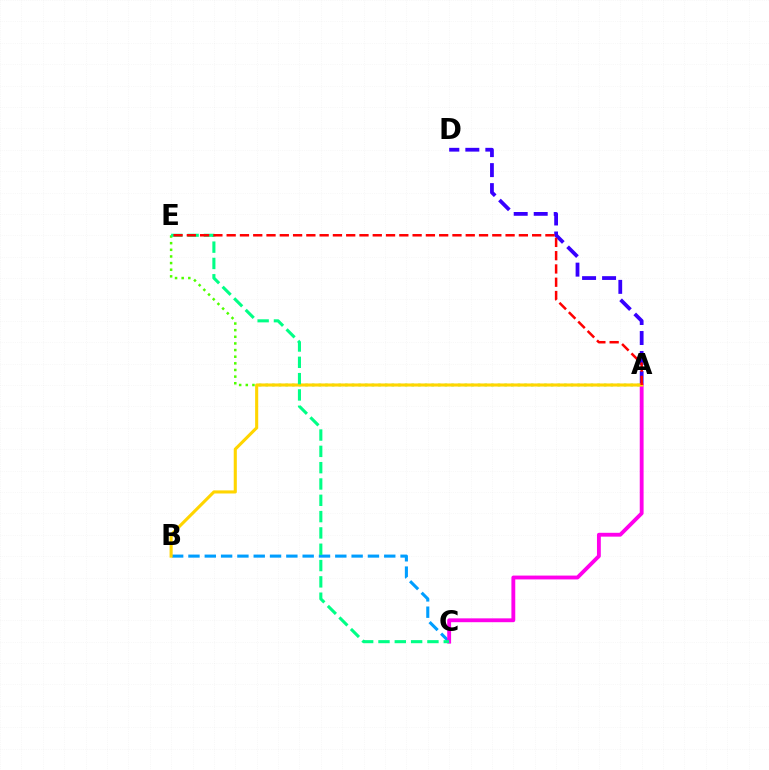{('A', 'D'): [{'color': '#3700ff', 'line_style': 'dashed', 'thickness': 2.72}], ('A', 'E'): [{'color': '#4fff00', 'line_style': 'dotted', 'thickness': 1.8}, {'color': '#ff0000', 'line_style': 'dashed', 'thickness': 1.8}], ('B', 'C'): [{'color': '#009eff', 'line_style': 'dashed', 'thickness': 2.22}], ('A', 'C'): [{'color': '#ff00ed', 'line_style': 'solid', 'thickness': 2.77}], ('A', 'B'): [{'color': '#ffd500', 'line_style': 'solid', 'thickness': 2.23}], ('C', 'E'): [{'color': '#00ff86', 'line_style': 'dashed', 'thickness': 2.22}]}